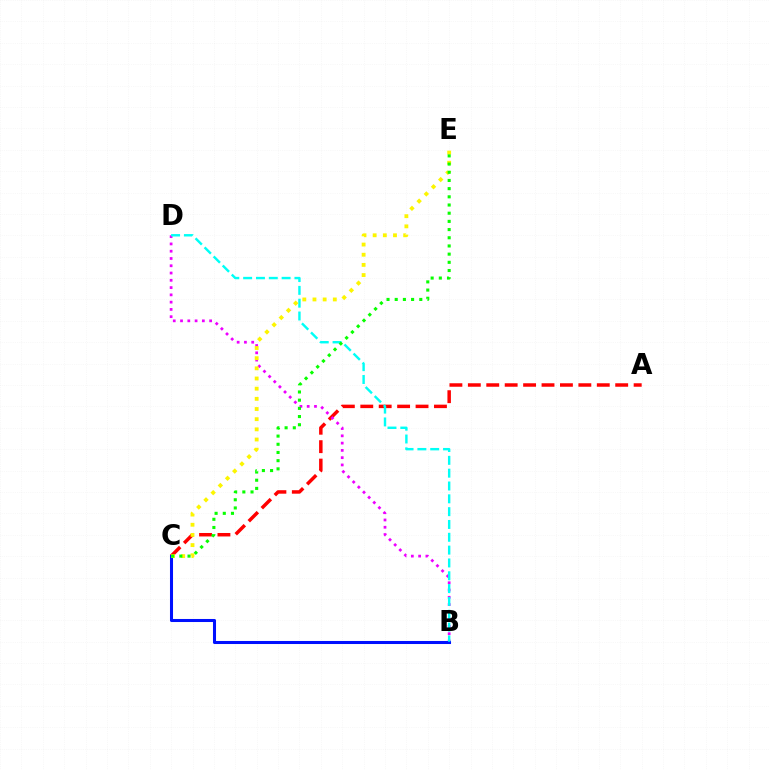{('A', 'C'): [{'color': '#ff0000', 'line_style': 'dashed', 'thickness': 2.5}], ('B', 'D'): [{'color': '#ee00ff', 'line_style': 'dotted', 'thickness': 1.98}, {'color': '#00fff6', 'line_style': 'dashed', 'thickness': 1.74}], ('B', 'C'): [{'color': '#0010ff', 'line_style': 'solid', 'thickness': 2.19}], ('C', 'E'): [{'color': '#fcf500', 'line_style': 'dotted', 'thickness': 2.76}, {'color': '#08ff00', 'line_style': 'dotted', 'thickness': 2.22}]}